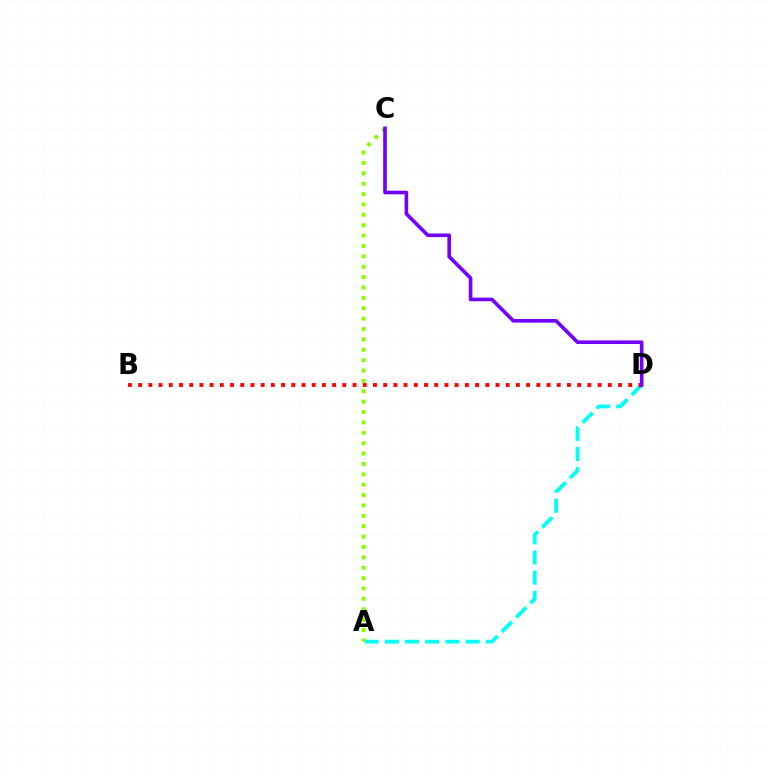{('A', 'D'): [{'color': '#00fff6', 'line_style': 'dashed', 'thickness': 2.74}], ('A', 'C'): [{'color': '#84ff00', 'line_style': 'dotted', 'thickness': 2.82}], ('B', 'D'): [{'color': '#ff0000', 'line_style': 'dotted', 'thickness': 2.77}], ('C', 'D'): [{'color': '#7200ff', 'line_style': 'solid', 'thickness': 2.6}]}